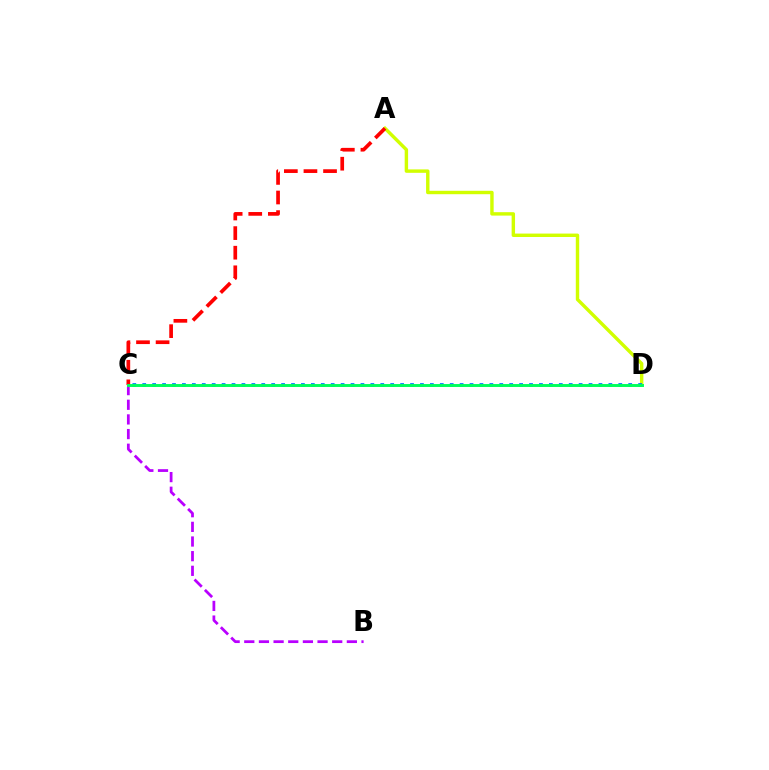{('B', 'C'): [{'color': '#b900ff', 'line_style': 'dashed', 'thickness': 1.99}], ('A', 'D'): [{'color': '#d1ff00', 'line_style': 'solid', 'thickness': 2.46}], ('A', 'C'): [{'color': '#ff0000', 'line_style': 'dashed', 'thickness': 2.66}], ('C', 'D'): [{'color': '#0074ff', 'line_style': 'dotted', 'thickness': 2.69}, {'color': '#00ff5c', 'line_style': 'solid', 'thickness': 2.11}]}